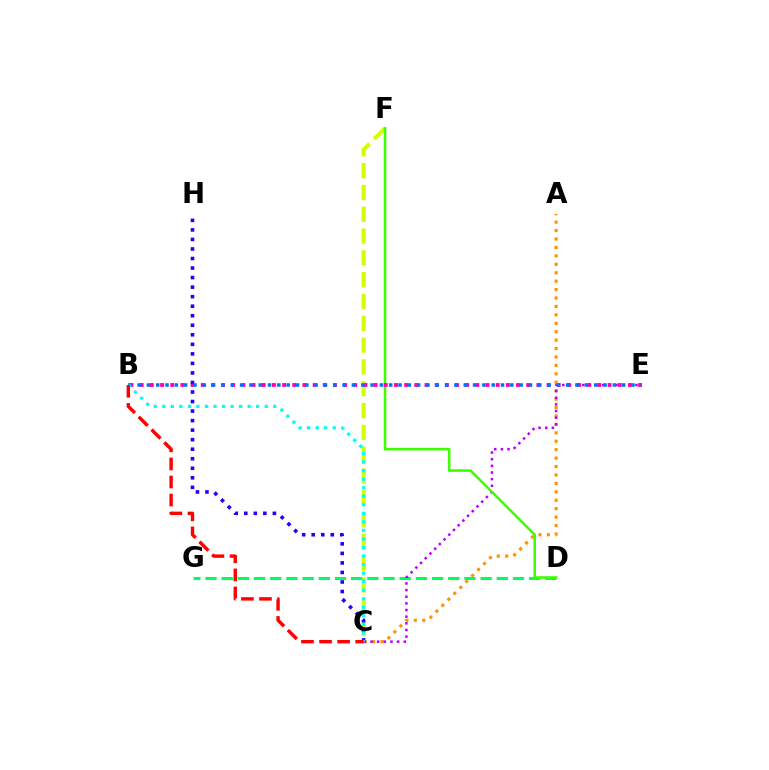{('A', 'C'): [{'color': '#ff9400', 'line_style': 'dotted', 'thickness': 2.29}], ('C', 'F'): [{'color': '#d1ff00', 'line_style': 'dashed', 'thickness': 2.96}], ('D', 'G'): [{'color': '#00ff5c', 'line_style': 'dashed', 'thickness': 2.2}], ('C', 'E'): [{'color': '#b900ff', 'line_style': 'dotted', 'thickness': 1.81}], ('D', 'F'): [{'color': '#3dff00', 'line_style': 'solid', 'thickness': 1.85}], ('B', 'E'): [{'color': '#ff00ac', 'line_style': 'dotted', 'thickness': 2.76}, {'color': '#0074ff', 'line_style': 'dotted', 'thickness': 2.53}], ('C', 'H'): [{'color': '#2500ff', 'line_style': 'dotted', 'thickness': 2.59}], ('B', 'C'): [{'color': '#00fff6', 'line_style': 'dotted', 'thickness': 2.32}, {'color': '#ff0000', 'line_style': 'dashed', 'thickness': 2.45}]}